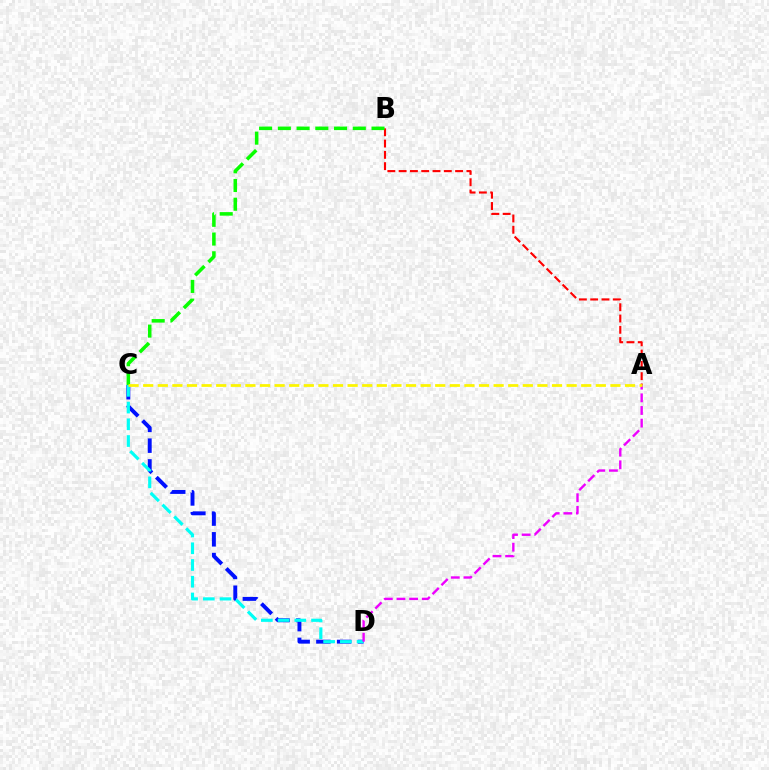{('C', 'D'): [{'color': '#0010ff', 'line_style': 'dashed', 'thickness': 2.82}, {'color': '#00fff6', 'line_style': 'dashed', 'thickness': 2.27}], ('A', 'B'): [{'color': '#ff0000', 'line_style': 'dashed', 'thickness': 1.53}], ('A', 'D'): [{'color': '#ee00ff', 'line_style': 'dashed', 'thickness': 1.72}], ('B', 'C'): [{'color': '#08ff00', 'line_style': 'dashed', 'thickness': 2.55}], ('A', 'C'): [{'color': '#fcf500', 'line_style': 'dashed', 'thickness': 1.98}]}